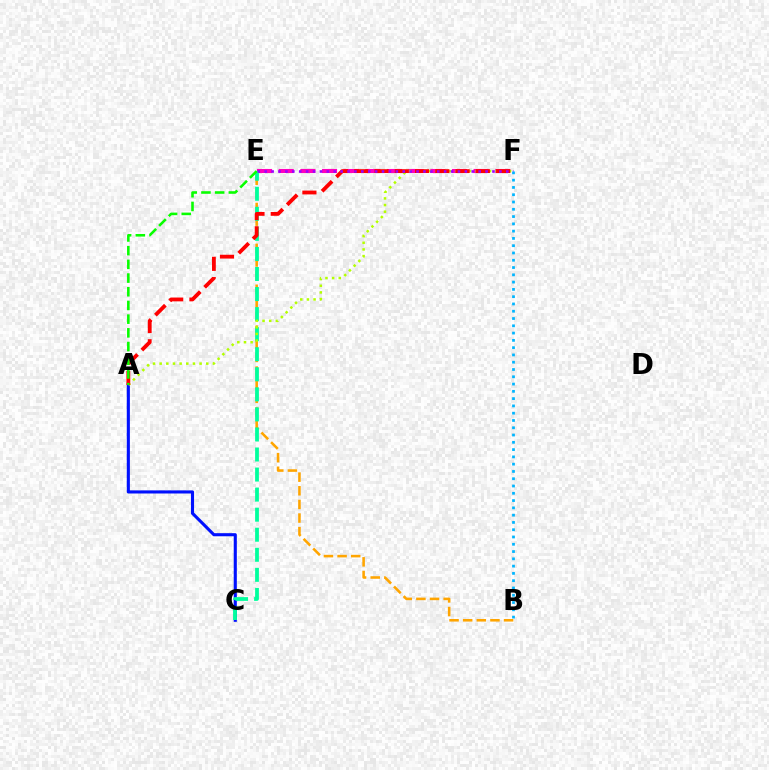{('E', 'F'): [{'color': '#ff00bd', 'line_style': 'dashed', 'thickness': 2.94}, {'color': '#9b00ff', 'line_style': 'dotted', 'thickness': 1.88}], ('B', 'E'): [{'color': '#ffa500', 'line_style': 'dashed', 'thickness': 1.85}], ('A', 'C'): [{'color': '#0010ff', 'line_style': 'solid', 'thickness': 2.24}], ('C', 'E'): [{'color': '#00ff9d', 'line_style': 'dashed', 'thickness': 2.72}], ('A', 'F'): [{'color': '#b3ff00', 'line_style': 'dotted', 'thickness': 1.81}, {'color': '#ff0000', 'line_style': 'dashed', 'thickness': 2.75}], ('A', 'E'): [{'color': '#08ff00', 'line_style': 'dashed', 'thickness': 1.86}], ('B', 'F'): [{'color': '#00b5ff', 'line_style': 'dotted', 'thickness': 1.98}]}